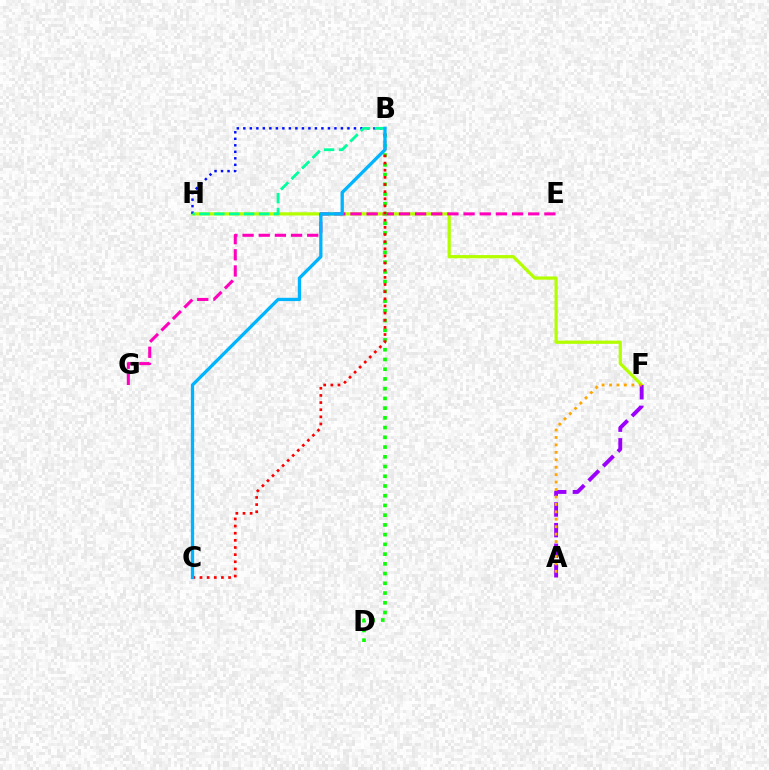{('F', 'H'): [{'color': '#b3ff00', 'line_style': 'solid', 'thickness': 2.33}], ('A', 'F'): [{'color': '#9b00ff', 'line_style': 'dashed', 'thickness': 2.81}, {'color': '#ffa500', 'line_style': 'dotted', 'thickness': 2.02}], ('B', 'H'): [{'color': '#0010ff', 'line_style': 'dotted', 'thickness': 1.77}, {'color': '#00ff9d', 'line_style': 'dashed', 'thickness': 2.02}], ('E', 'G'): [{'color': '#ff00bd', 'line_style': 'dashed', 'thickness': 2.2}], ('B', 'D'): [{'color': '#08ff00', 'line_style': 'dotted', 'thickness': 2.64}], ('B', 'C'): [{'color': '#ff0000', 'line_style': 'dotted', 'thickness': 1.94}, {'color': '#00b5ff', 'line_style': 'solid', 'thickness': 2.37}]}